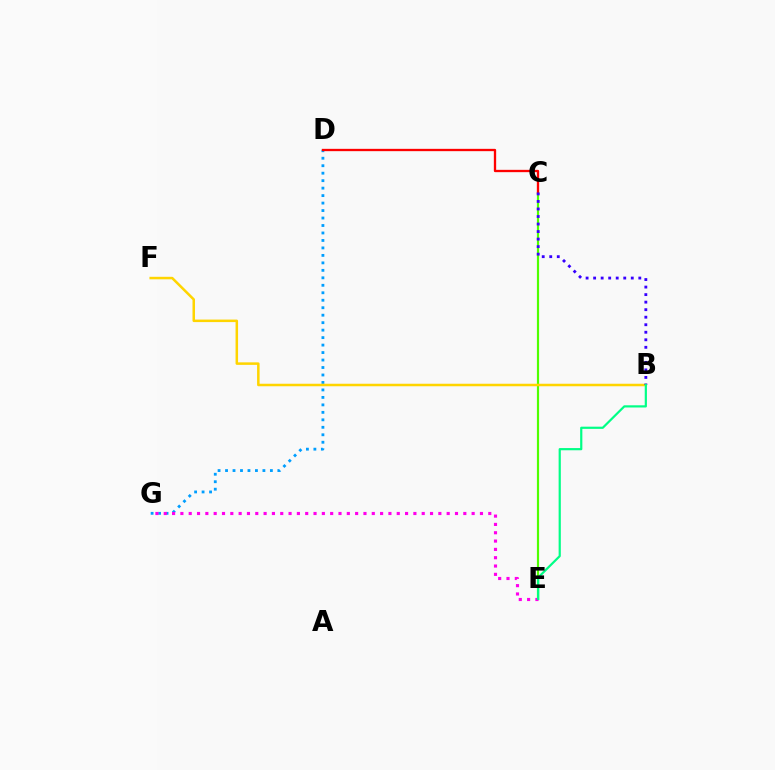{('C', 'E'): [{'color': '#4fff00', 'line_style': 'solid', 'thickness': 1.58}], ('D', 'G'): [{'color': '#009eff', 'line_style': 'dotted', 'thickness': 2.03}], ('C', 'D'): [{'color': '#ff0000', 'line_style': 'solid', 'thickness': 1.67}], ('B', 'F'): [{'color': '#ffd500', 'line_style': 'solid', 'thickness': 1.81}], ('B', 'C'): [{'color': '#3700ff', 'line_style': 'dotted', 'thickness': 2.05}], ('E', 'G'): [{'color': '#ff00ed', 'line_style': 'dotted', 'thickness': 2.26}], ('B', 'E'): [{'color': '#00ff86', 'line_style': 'solid', 'thickness': 1.58}]}